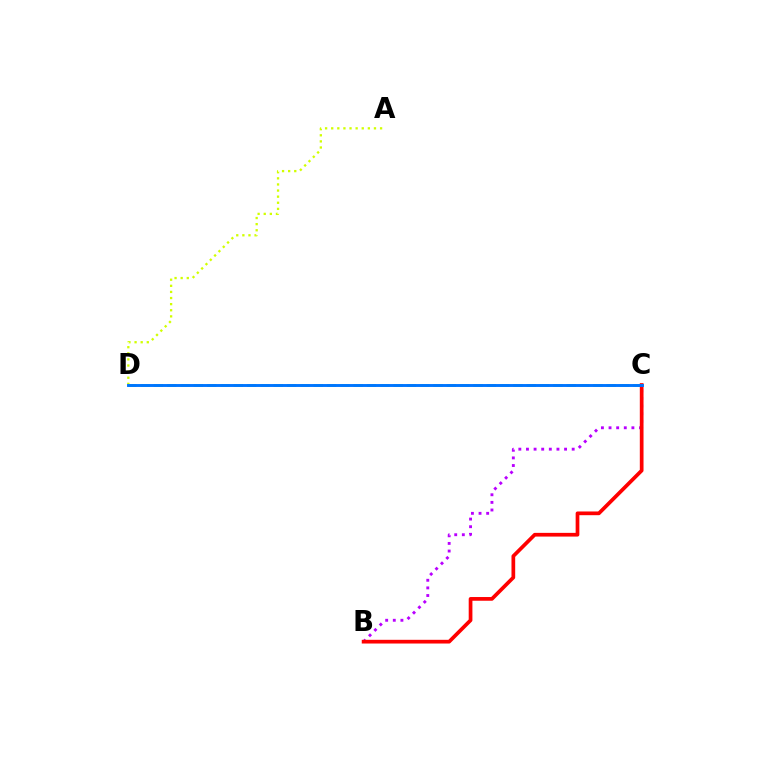{('C', 'D'): [{'color': '#00ff5c', 'line_style': 'dashed', 'thickness': 1.81}, {'color': '#0074ff', 'line_style': 'solid', 'thickness': 2.09}], ('B', 'C'): [{'color': '#b900ff', 'line_style': 'dotted', 'thickness': 2.07}, {'color': '#ff0000', 'line_style': 'solid', 'thickness': 2.67}], ('A', 'D'): [{'color': '#d1ff00', 'line_style': 'dotted', 'thickness': 1.66}]}